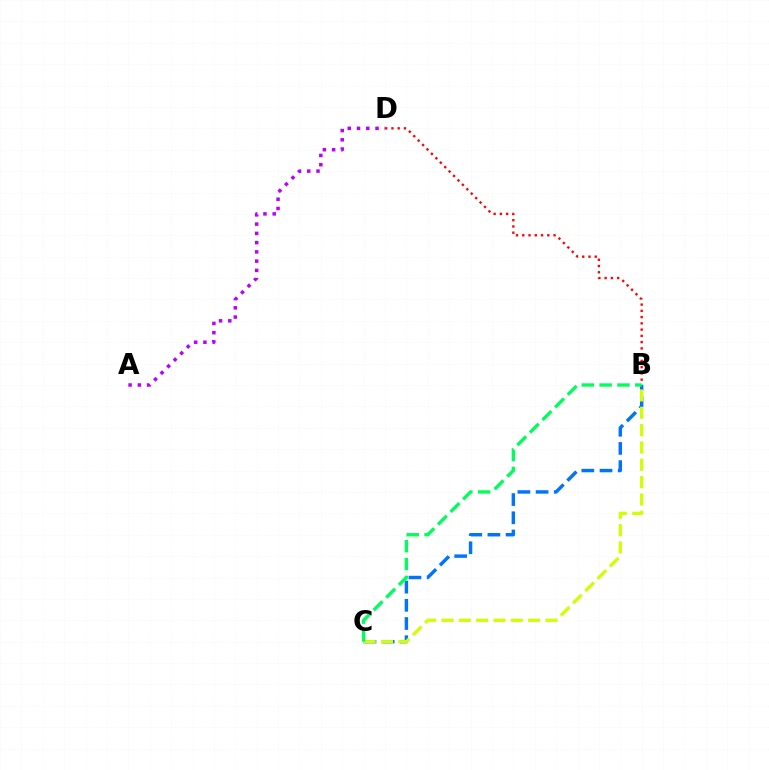{('B', 'C'): [{'color': '#0074ff', 'line_style': 'dashed', 'thickness': 2.47}, {'color': '#d1ff00', 'line_style': 'dashed', 'thickness': 2.36}, {'color': '#00ff5c', 'line_style': 'dashed', 'thickness': 2.42}], ('A', 'D'): [{'color': '#b900ff', 'line_style': 'dotted', 'thickness': 2.51}], ('B', 'D'): [{'color': '#ff0000', 'line_style': 'dotted', 'thickness': 1.7}]}